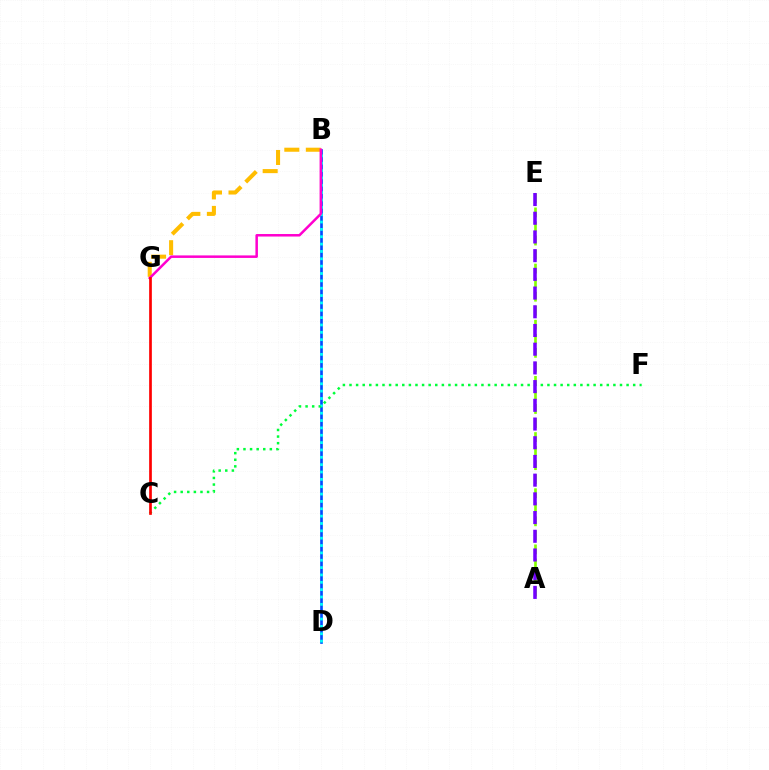{('B', 'D'): [{'color': '#004bff', 'line_style': 'solid', 'thickness': 1.92}, {'color': '#00fff6', 'line_style': 'dotted', 'thickness': 2.0}], ('A', 'E'): [{'color': '#84ff00', 'line_style': 'dashed', 'thickness': 1.91}, {'color': '#7200ff', 'line_style': 'dashed', 'thickness': 2.54}], ('B', 'G'): [{'color': '#ffbd00', 'line_style': 'dashed', 'thickness': 2.92}, {'color': '#ff00cf', 'line_style': 'solid', 'thickness': 1.81}], ('C', 'F'): [{'color': '#00ff39', 'line_style': 'dotted', 'thickness': 1.79}], ('C', 'G'): [{'color': '#ff0000', 'line_style': 'solid', 'thickness': 1.94}]}